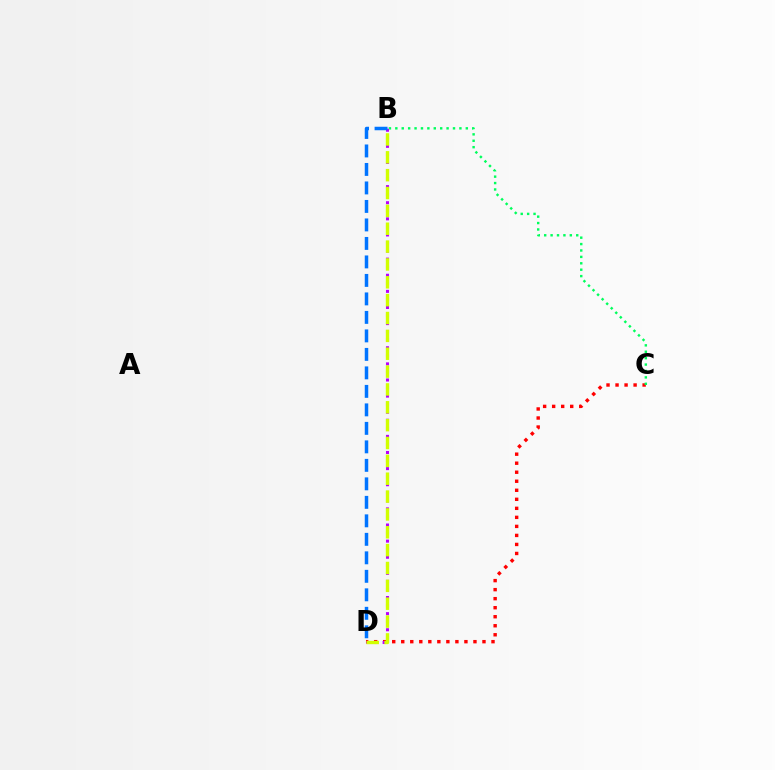{('C', 'D'): [{'color': '#ff0000', 'line_style': 'dotted', 'thickness': 2.45}], ('B', 'C'): [{'color': '#00ff5c', 'line_style': 'dotted', 'thickness': 1.74}], ('B', 'D'): [{'color': '#b900ff', 'line_style': 'dotted', 'thickness': 2.19}, {'color': '#0074ff', 'line_style': 'dashed', 'thickness': 2.51}, {'color': '#d1ff00', 'line_style': 'dashed', 'thickness': 2.43}]}